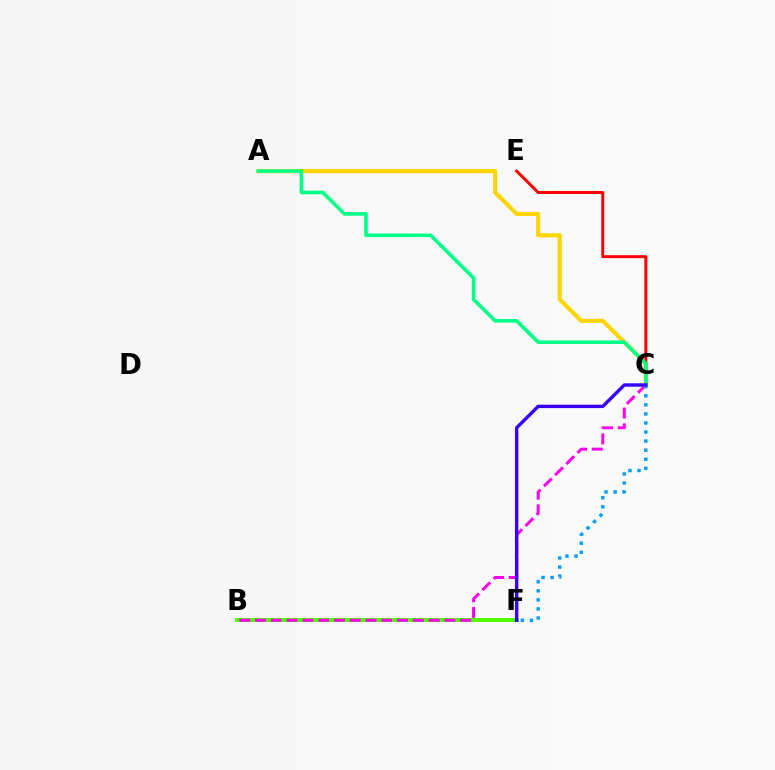{('B', 'F'): [{'color': '#4fff00', 'line_style': 'solid', 'thickness': 2.83}], ('A', 'C'): [{'color': '#ffd500', 'line_style': 'solid', 'thickness': 2.98}, {'color': '#00ff86', 'line_style': 'solid', 'thickness': 2.58}], ('B', 'C'): [{'color': '#ff00ed', 'line_style': 'dashed', 'thickness': 2.14}], ('C', 'E'): [{'color': '#ff0000', 'line_style': 'solid', 'thickness': 2.13}], ('C', 'F'): [{'color': '#009eff', 'line_style': 'dotted', 'thickness': 2.46}, {'color': '#3700ff', 'line_style': 'solid', 'thickness': 2.45}]}